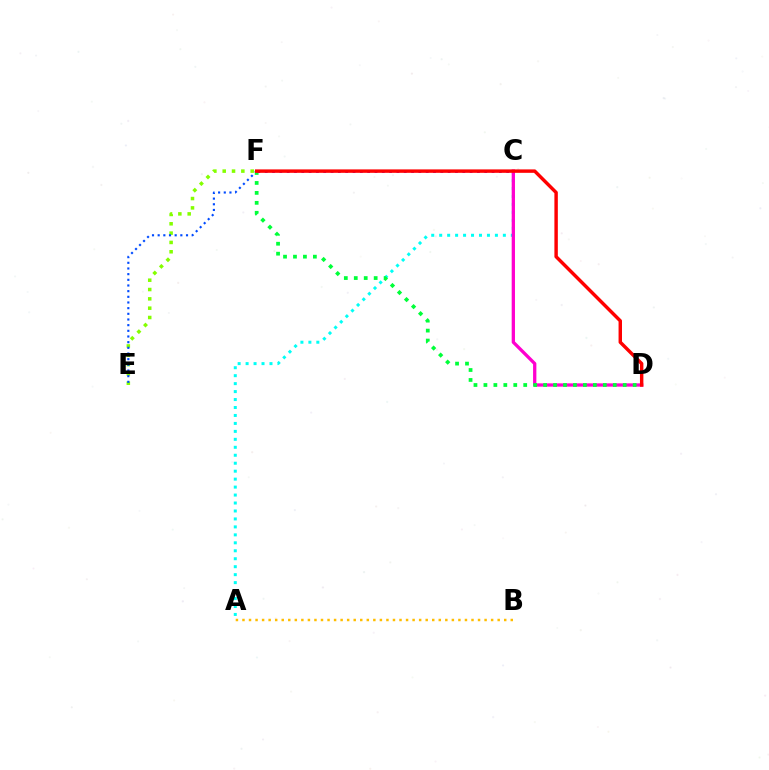{('A', 'C'): [{'color': '#00fff6', 'line_style': 'dotted', 'thickness': 2.16}], ('C', 'D'): [{'color': '#ff00cf', 'line_style': 'solid', 'thickness': 2.37}], ('E', 'F'): [{'color': '#84ff00', 'line_style': 'dotted', 'thickness': 2.53}, {'color': '#004bff', 'line_style': 'dotted', 'thickness': 1.54}], ('D', 'F'): [{'color': '#00ff39', 'line_style': 'dotted', 'thickness': 2.7}, {'color': '#ff0000', 'line_style': 'solid', 'thickness': 2.47}], ('C', 'F'): [{'color': '#7200ff', 'line_style': 'dotted', 'thickness': 1.99}], ('A', 'B'): [{'color': '#ffbd00', 'line_style': 'dotted', 'thickness': 1.78}]}